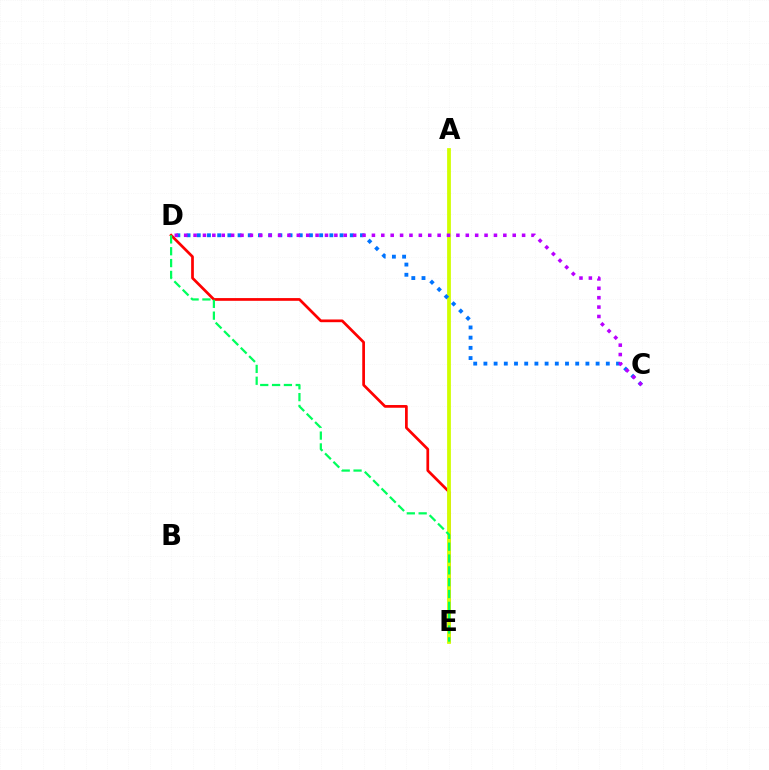{('D', 'E'): [{'color': '#ff0000', 'line_style': 'solid', 'thickness': 1.96}, {'color': '#00ff5c', 'line_style': 'dashed', 'thickness': 1.61}], ('A', 'E'): [{'color': '#d1ff00', 'line_style': 'solid', 'thickness': 2.72}], ('C', 'D'): [{'color': '#0074ff', 'line_style': 'dotted', 'thickness': 2.77}, {'color': '#b900ff', 'line_style': 'dotted', 'thickness': 2.55}]}